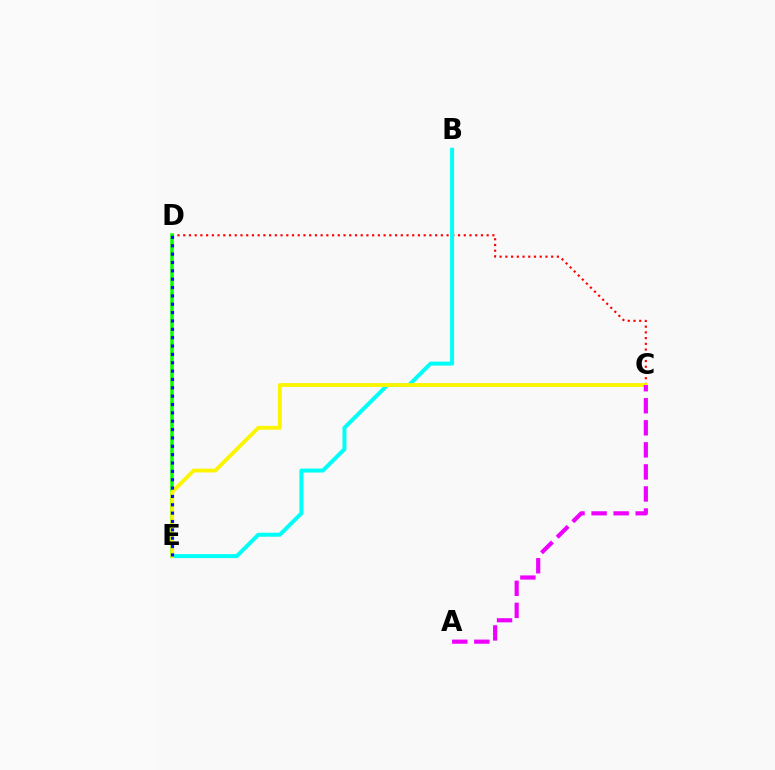{('C', 'D'): [{'color': '#ff0000', 'line_style': 'dotted', 'thickness': 1.56}], ('D', 'E'): [{'color': '#08ff00', 'line_style': 'solid', 'thickness': 2.53}, {'color': '#0010ff', 'line_style': 'dotted', 'thickness': 2.27}], ('B', 'E'): [{'color': '#00fff6', 'line_style': 'solid', 'thickness': 2.86}], ('C', 'E'): [{'color': '#fcf500', 'line_style': 'solid', 'thickness': 2.75}], ('A', 'C'): [{'color': '#ee00ff', 'line_style': 'dashed', 'thickness': 2.99}]}